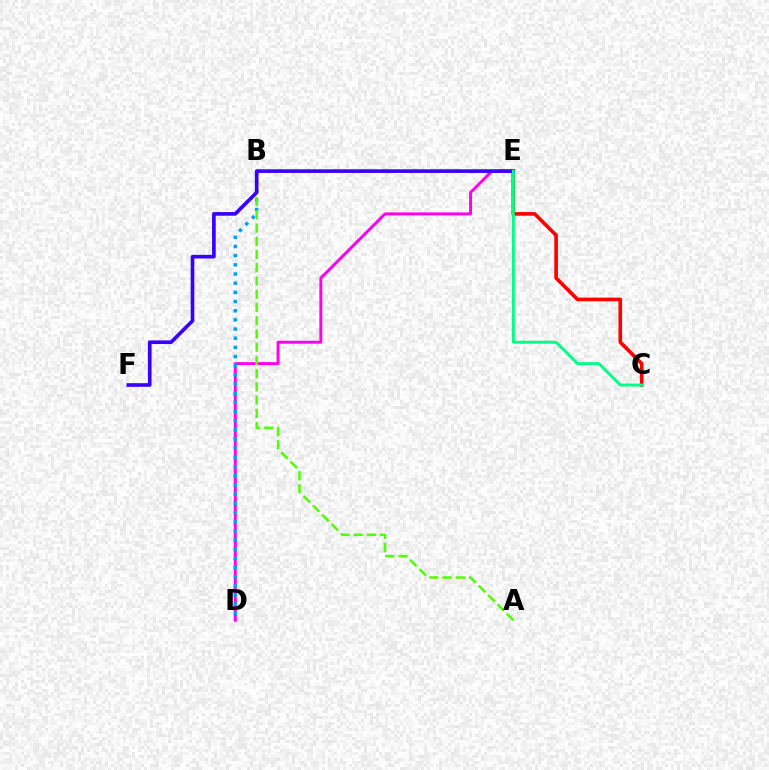{('D', 'E'): [{'color': '#ff00ed', 'line_style': 'solid', 'thickness': 2.12}], ('C', 'E'): [{'color': '#ff0000', 'line_style': 'solid', 'thickness': 2.61}, {'color': '#00ff86', 'line_style': 'solid', 'thickness': 2.11}], ('B', 'D'): [{'color': '#009eff', 'line_style': 'dotted', 'thickness': 2.49}], ('A', 'B'): [{'color': '#4fff00', 'line_style': 'dashed', 'thickness': 1.8}], ('B', 'E'): [{'color': '#ffd500', 'line_style': 'dotted', 'thickness': 2.13}], ('E', 'F'): [{'color': '#3700ff', 'line_style': 'solid', 'thickness': 2.62}]}